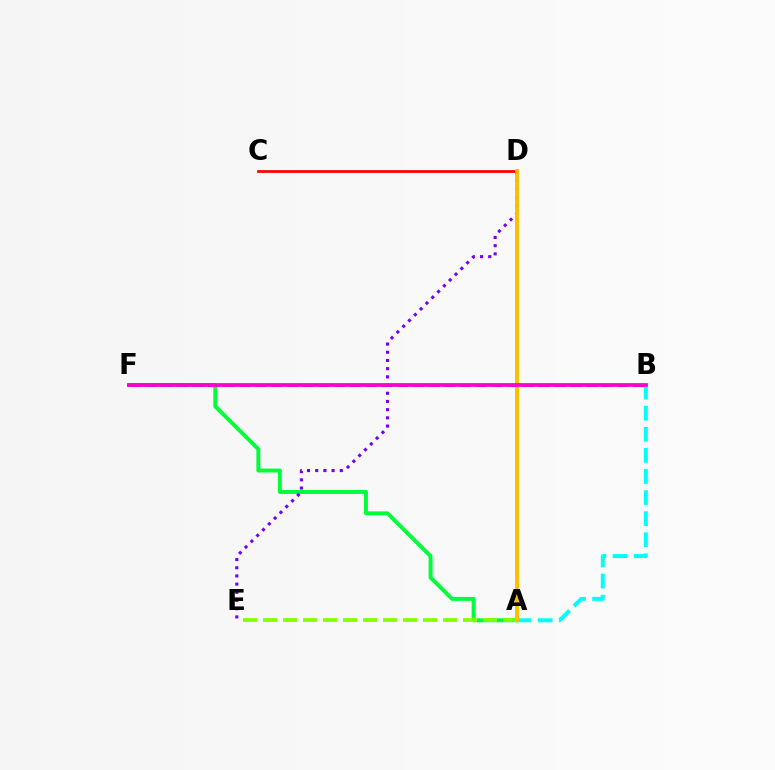{('A', 'B'): [{'color': '#00fff6', 'line_style': 'dashed', 'thickness': 2.86}], ('C', 'D'): [{'color': '#ff0000', 'line_style': 'solid', 'thickness': 1.98}], ('A', 'F'): [{'color': '#00ff39', 'line_style': 'solid', 'thickness': 2.82}], ('D', 'E'): [{'color': '#7200ff', 'line_style': 'dotted', 'thickness': 2.23}], ('B', 'F'): [{'color': '#004bff', 'line_style': 'dashed', 'thickness': 2.14}, {'color': '#ff00cf', 'line_style': 'solid', 'thickness': 2.71}], ('A', 'E'): [{'color': '#84ff00', 'line_style': 'dashed', 'thickness': 2.72}], ('A', 'D'): [{'color': '#ffbd00', 'line_style': 'solid', 'thickness': 2.8}]}